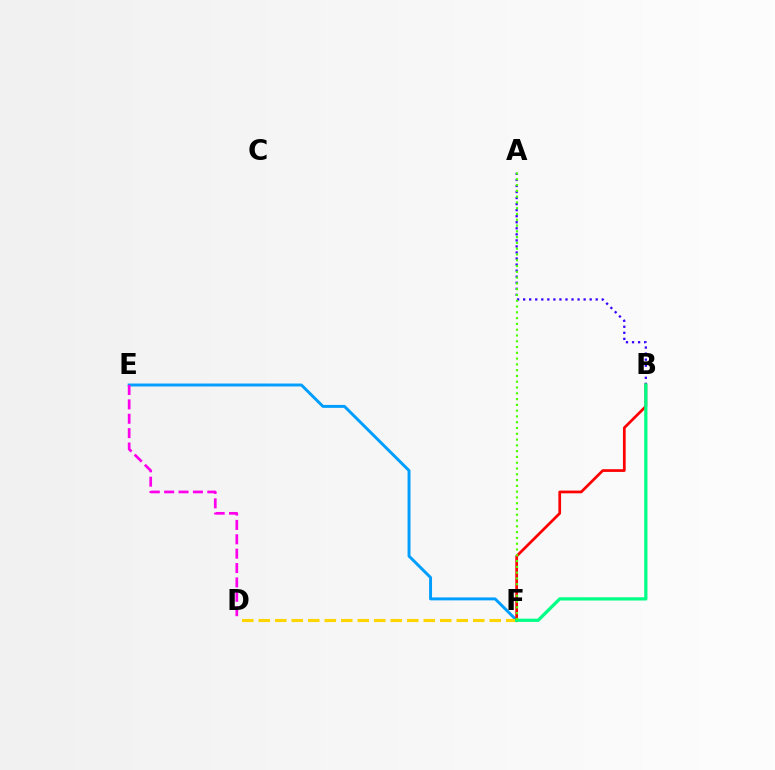{('A', 'B'): [{'color': '#3700ff', 'line_style': 'dotted', 'thickness': 1.64}], ('E', 'F'): [{'color': '#009eff', 'line_style': 'solid', 'thickness': 2.11}], ('D', 'F'): [{'color': '#ffd500', 'line_style': 'dashed', 'thickness': 2.24}], ('D', 'E'): [{'color': '#ff00ed', 'line_style': 'dashed', 'thickness': 1.95}], ('B', 'F'): [{'color': '#ff0000', 'line_style': 'solid', 'thickness': 1.96}, {'color': '#00ff86', 'line_style': 'solid', 'thickness': 2.34}], ('A', 'F'): [{'color': '#4fff00', 'line_style': 'dotted', 'thickness': 1.57}]}